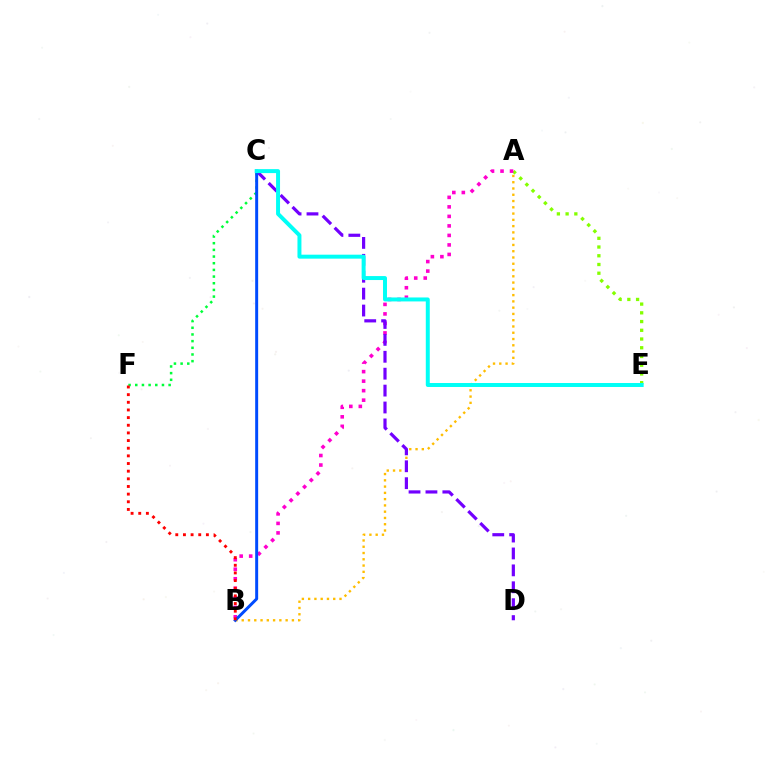{('A', 'E'): [{'color': '#84ff00', 'line_style': 'dotted', 'thickness': 2.37}], ('C', 'F'): [{'color': '#00ff39', 'line_style': 'dotted', 'thickness': 1.81}], ('A', 'B'): [{'color': '#ff00cf', 'line_style': 'dotted', 'thickness': 2.58}, {'color': '#ffbd00', 'line_style': 'dotted', 'thickness': 1.7}], ('C', 'D'): [{'color': '#7200ff', 'line_style': 'dashed', 'thickness': 2.3}], ('B', 'C'): [{'color': '#004bff', 'line_style': 'solid', 'thickness': 2.14}], ('C', 'E'): [{'color': '#00fff6', 'line_style': 'solid', 'thickness': 2.86}], ('B', 'F'): [{'color': '#ff0000', 'line_style': 'dotted', 'thickness': 2.08}]}